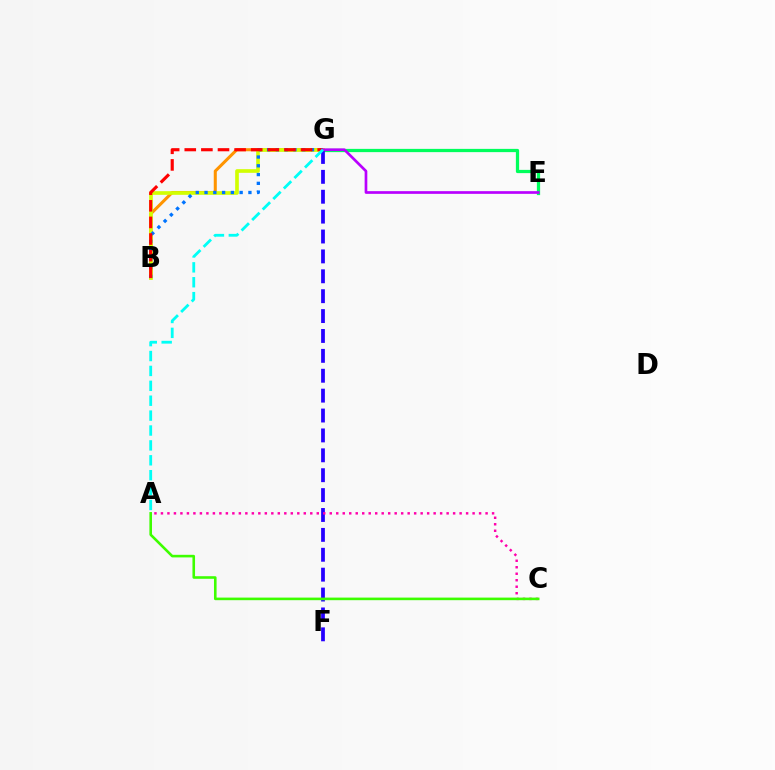{('B', 'G'): [{'color': '#ff9400', 'line_style': 'solid', 'thickness': 2.2}, {'color': '#d1ff00', 'line_style': 'solid', 'thickness': 2.63}, {'color': '#0074ff', 'line_style': 'dotted', 'thickness': 2.38}, {'color': '#ff0000', 'line_style': 'dashed', 'thickness': 2.26}], ('E', 'G'): [{'color': '#00ff5c', 'line_style': 'solid', 'thickness': 2.34}, {'color': '#b900ff', 'line_style': 'solid', 'thickness': 1.93}], ('F', 'G'): [{'color': '#2500ff', 'line_style': 'dashed', 'thickness': 2.7}], ('A', 'C'): [{'color': '#ff00ac', 'line_style': 'dotted', 'thickness': 1.76}, {'color': '#3dff00', 'line_style': 'solid', 'thickness': 1.87}], ('A', 'G'): [{'color': '#00fff6', 'line_style': 'dashed', 'thickness': 2.02}]}